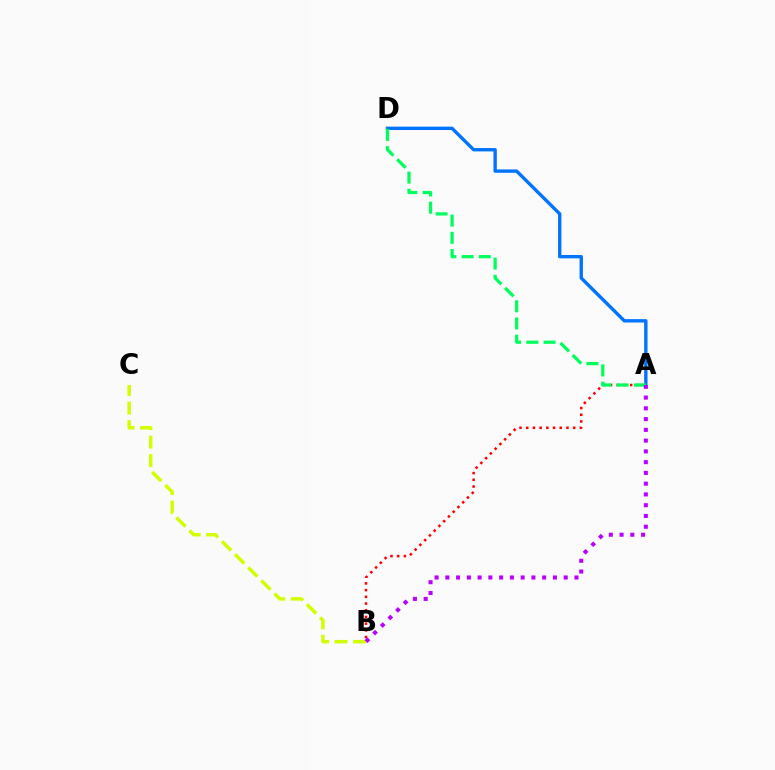{('B', 'C'): [{'color': '#d1ff00', 'line_style': 'dashed', 'thickness': 2.51}], ('A', 'D'): [{'color': '#0074ff', 'line_style': 'solid', 'thickness': 2.43}, {'color': '#00ff5c', 'line_style': 'dashed', 'thickness': 2.34}], ('A', 'B'): [{'color': '#ff0000', 'line_style': 'dotted', 'thickness': 1.82}, {'color': '#b900ff', 'line_style': 'dotted', 'thickness': 2.92}]}